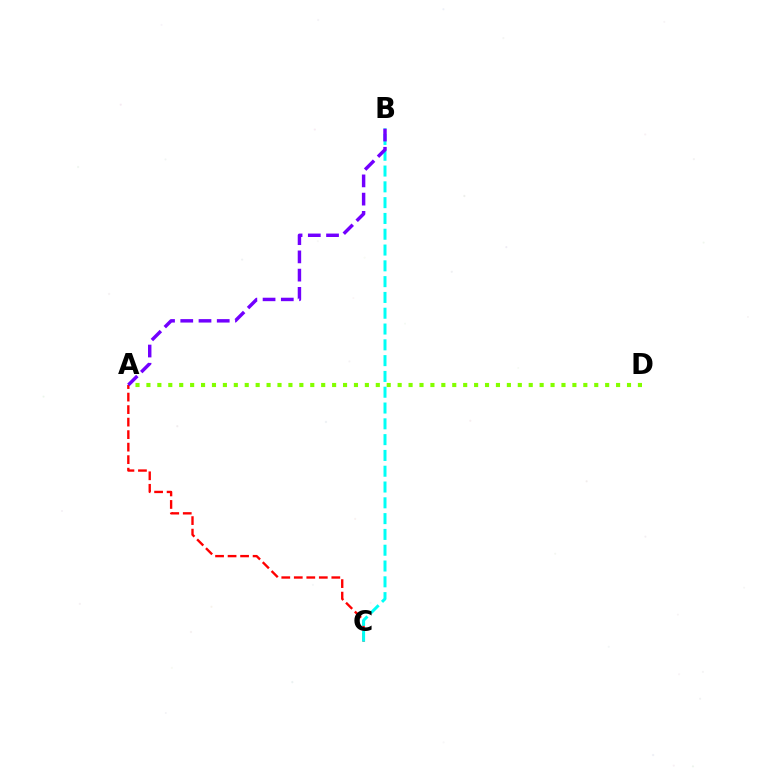{('A', 'D'): [{'color': '#84ff00', 'line_style': 'dotted', 'thickness': 2.97}], ('A', 'C'): [{'color': '#ff0000', 'line_style': 'dashed', 'thickness': 1.7}], ('B', 'C'): [{'color': '#00fff6', 'line_style': 'dashed', 'thickness': 2.15}], ('A', 'B'): [{'color': '#7200ff', 'line_style': 'dashed', 'thickness': 2.48}]}